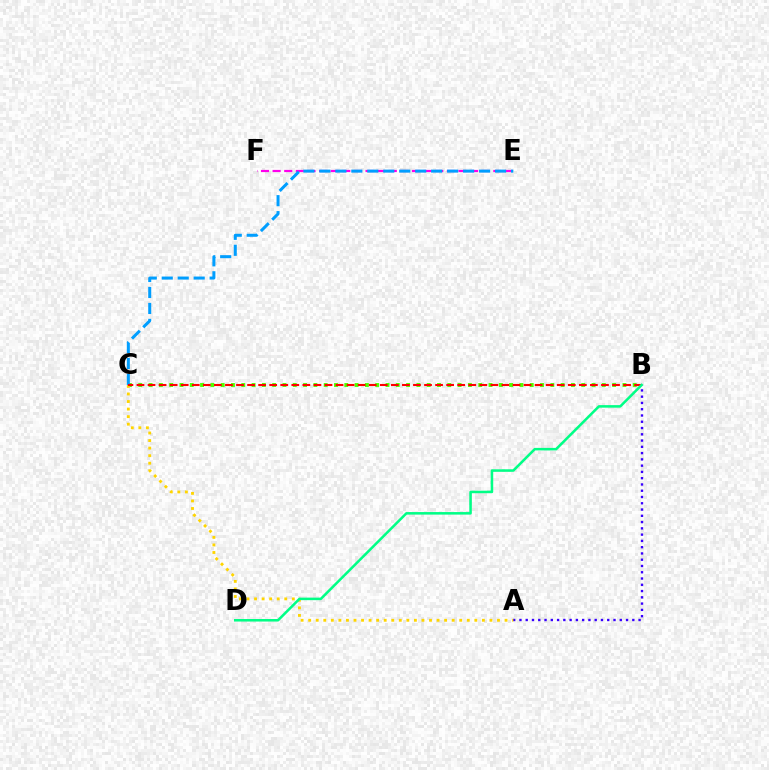{('B', 'C'): [{'color': '#4fff00', 'line_style': 'dotted', 'thickness': 2.8}, {'color': '#ff0000', 'line_style': 'dashed', 'thickness': 1.5}], ('A', 'B'): [{'color': '#3700ff', 'line_style': 'dotted', 'thickness': 1.7}], ('E', 'F'): [{'color': '#ff00ed', 'line_style': 'dashed', 'thickness': 1.58}], ('A', 'C'): [{'color': '#ffd500', 'line_style': 'dotted', 'thickness': 2.05}], ('C', 'E'): [{'color': '#009eff', 'line_style': 'dashed', 'thickness': 2.17}], ('B', 'D'): [{'color': '#00ff86', 'line_style': 'solid', 'thickness': 1.83}]}